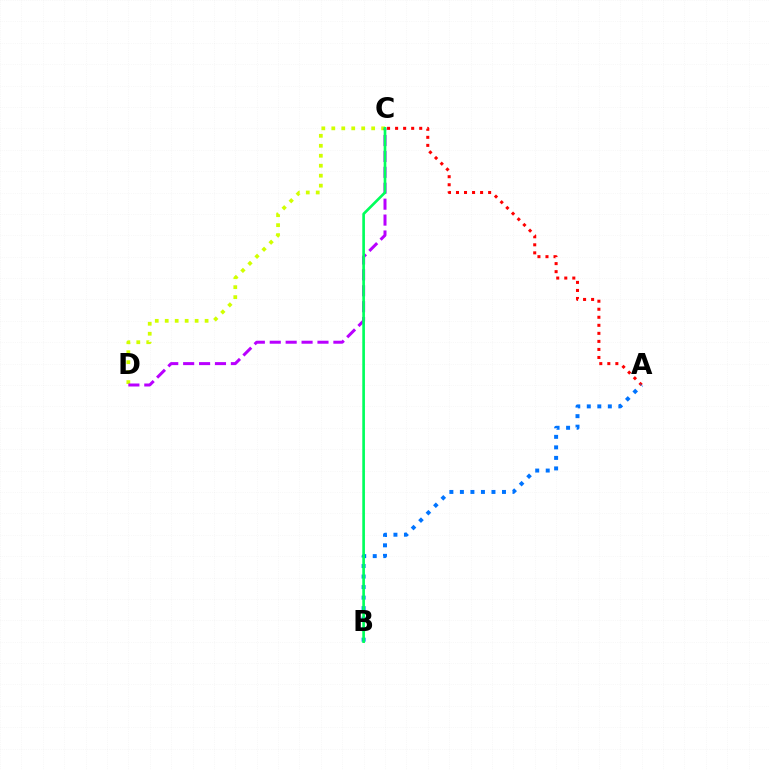{('A', 'C'): [{'color': '#ff0000', 'line_style': 'dotted', 'thickness': 2.18}], ('C', 'D'): [{'color': '#d1ff00', 'line_style': 'dotted', 'thickness': 2.71}, {'color': '#b900ff', 'line_style': 'dashed', 'thickness': 2.16}], ('A', 'B'): [{'color': '#0074ff', 'line_style': 'dotted', 'thickness': 2.86}], ('B', 'C'): [{'color': '#00ff5c', 'line_style': 'solid', 'thickness': 1.92}]}